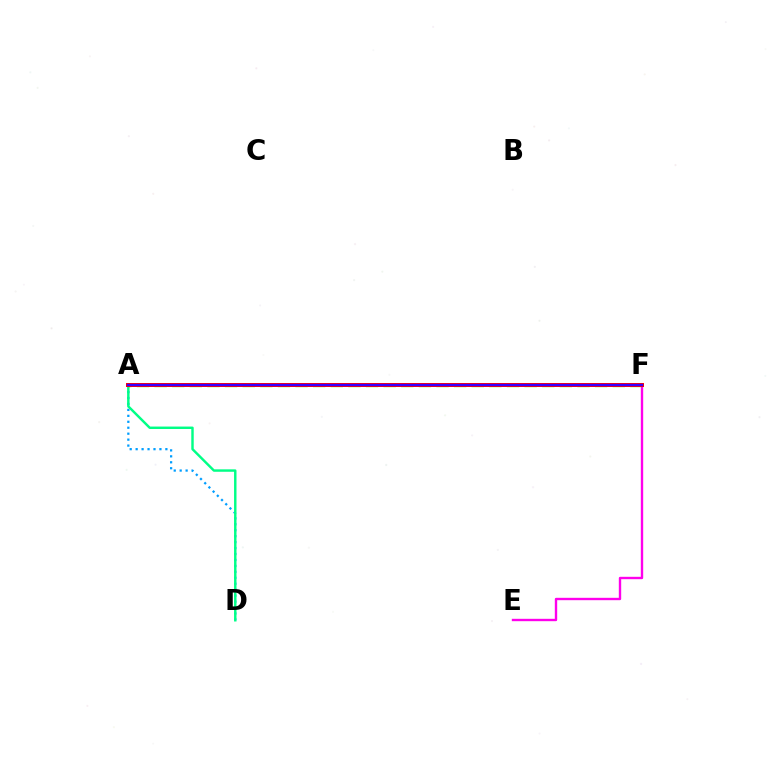{('A', 'D'): [{'color': '#009eff', 'line_style': 'dotted', 'thickness': 1.62}, {'color': '#00ff86', 'line_style': 'solid', 'thickness': 1.76}], ('A', 'F'): [{'color': '#ffd500', 'line_style': 'dotted', 'thickness': 2.56}, {'color': '#4fff00', 'line_style': 'dashed', 'thickness': 2.39}, {'color': '#ff0000', 'line_style': 'solid', 'thickness': 2.86}, {'color': '#3700ff', 'line_style': 'solid', 'thickness': 1.68}], ('E', 'F'): [{'color': '#ff00ed', 'line_style': 'solid', 'thickness': 1.71}]}